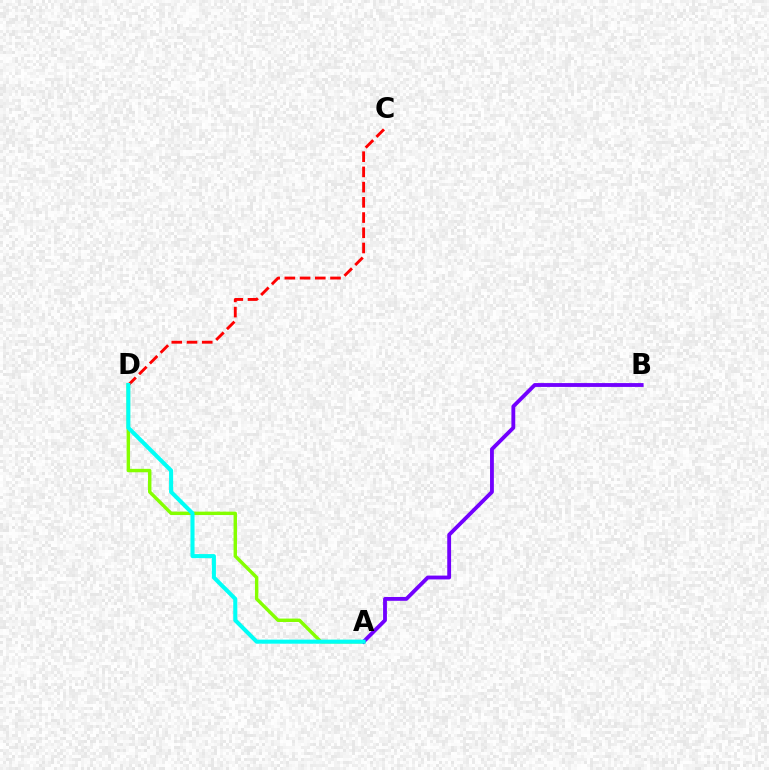{('A', 'D'): [{'color': '#84ff00', 'line_style': 'solid', 'thickness': 2.46}, {'color': '#00fff6', 'line_style': 'solid', 'thickness': 2.92}], ('C', 'D'): [{'color': '#ff0000', 'line_style': 'dashed', 'thickness': 2.07}], ('A', 'B'): [{'color': '#7200ff', 'line_style': 'solid', 'thickness': 2.76}]}